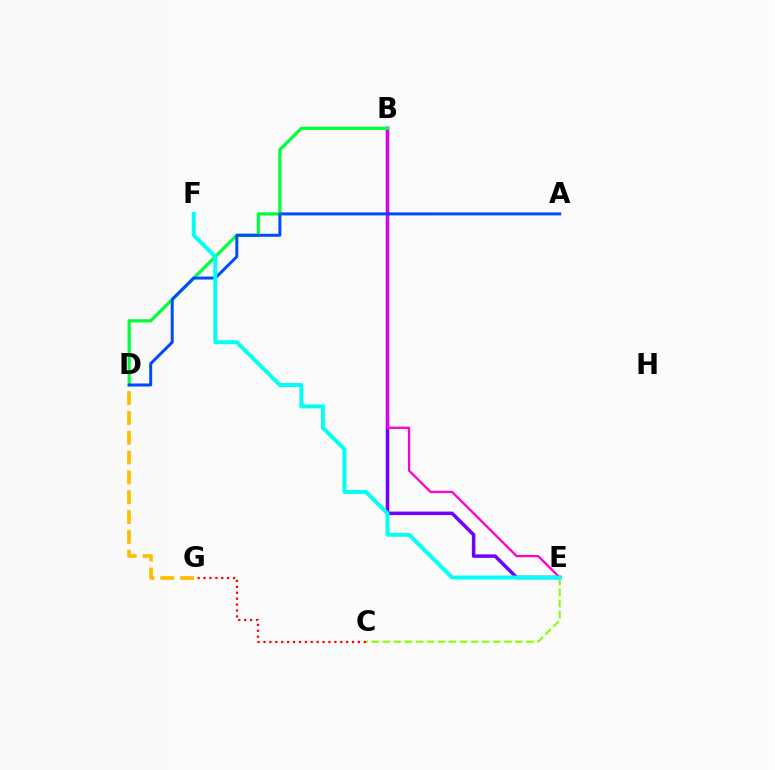{('B', 'E'): [{'color': '#7200ff', 'line_style': 'solid', 'thickness': 2.53}, {'color': '#ff00cf', 'line_style': 'solid', 'thickness': 1.66}], ('C', 'G'): [{'color': '#ff0000', 'line_style': 'dotted', 'thickness': 1.6}], ('C', 'E'): [{'color': '#84ff00', 'line_style': 'dashed', 'thickness': 1.5}], ('D', 'G'): [{'color': '#ffbd00', 'line_style': 'dashed', 'thickness': 2.69}], ('B', 'D'): [{'color': '#00ff39', 'line_style': 'solid', 'thickness': 2.3}], ('A', 'D'): [{'color': '#004bff', 'line_style': 'solid', 'thickness': 2.16}], ('E', 'F'): [{'color': '#00fff6', 'line_style': 'solid', 'thickness': 2.85}]}